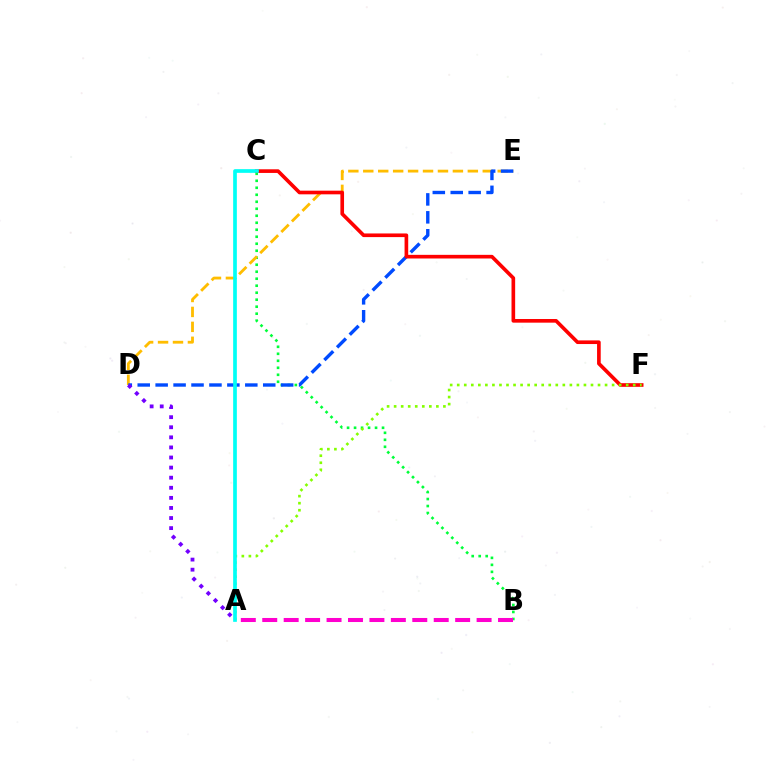{('B', 'C'): [{'color': '#00ff39', 'line_style': 'dotted', 'thickness': 1.9}], ('D', 'E'): [{'color': '#ffbd00', 'line_style': 'dashed', 'thickness': 2.03}, {'color': '#004bff', 'line_style': 'dashed', 'thickness': 2.44}], ('C', 'F'): [{'color': '#ff0000', 'line_style': 'solid', 'thickness': 2.63}], ('A', 'F'): [{'color': '#84ff00', 'line_style': 'dotted', 'thickness': 1.91}], ('A', 'D'): [{'color': '#7200ff', 'line_style': 'dotted', 'thickness': 2.74}], ('A', 'C'): [{'color': '#00fff6', 'line_style': 'solid', 'thickness': 2.65}], ('A', 'B'): [{'color': '#ff00cf', 'line_style': 'dashed', 'thickness': 2.91}]}